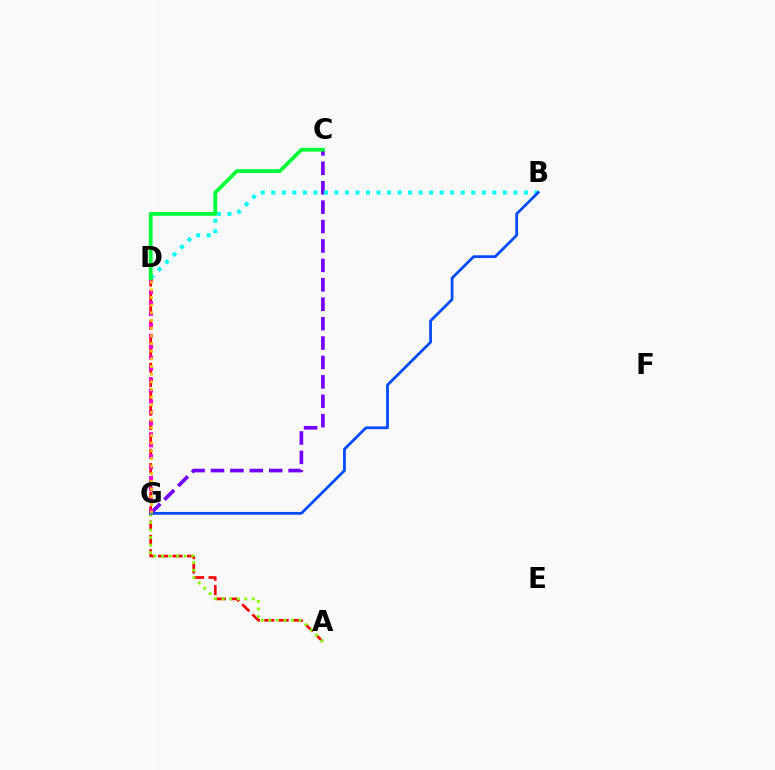{('A', 'D'): [{'color': '#ff0000', 'line_style': 'dashed', 'thickness': 1.95}], ('C', 'G'): [{'color': '#7200ff', 'line_style': 'dashed', 'thickness': 2.64}], ('B', 'D'): [{'color': '#00fff6', 'line_style': 'dotted', 'thickness': 2.86}], ('A', 'G'): [{'color': '#84ff00', 'line_style': 'dotted', 'thickness': 2.06}], ('D', 'G'): [{'color': '#ff00cf', 'line_style': 'dotted', 'thickness': 2.97}, {'color': '#ffbd00', 'line_style': 'dotted', 'thickness': 2.08}], ('C', 'D'): [{'color': '#00ff39', 'line_style': 'solid', 'thickness': 2.74}], ('B', 'G'): [{'color': '#004bff', 'line_style': 'solid', 'thickness': 1.99}]}